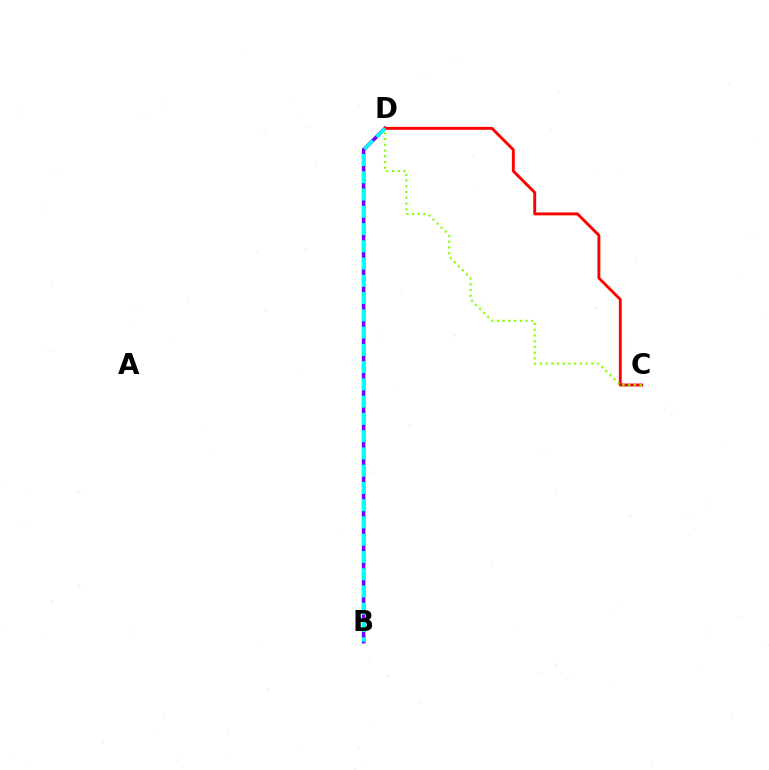{('B', 'D'): [{'color': '#7200ff', 'line_style': 'solid', 'thickness': 2.55}, {'color': '#00fff6', 'line_style': 'dashed', 'thickness': 2.34}], ('C', 'D'): [{'color': '#ff0000', 'line_style': 'solid', 'thickness': 2.08}, {'color': '#84ff00', 'line_style': 'dotted', 'thickness': 1.55}]}